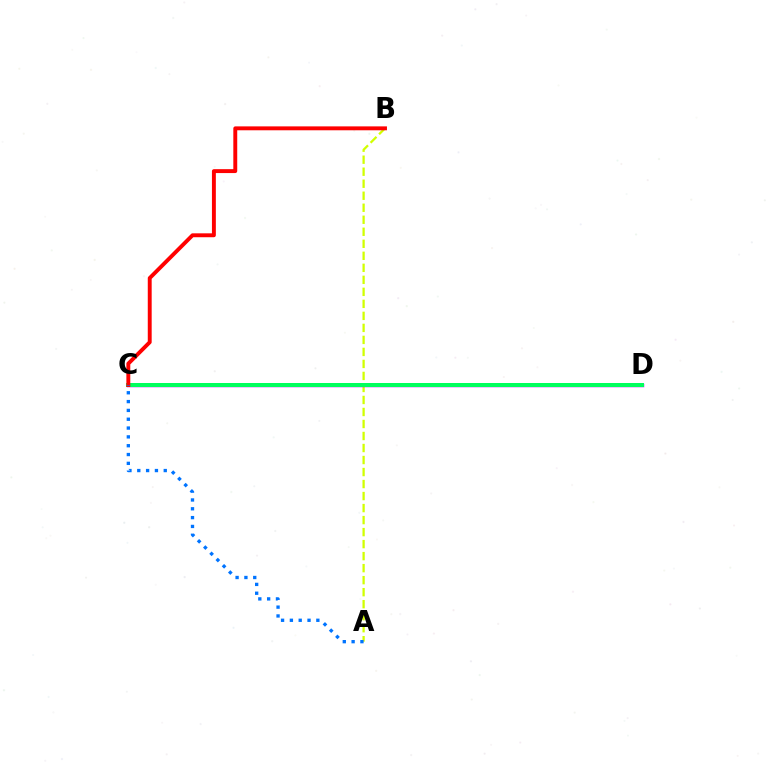{('A', 'B'): [{'color': '#d1ff00', 'line_style': 'dashed', 'thickness': 1.63}], ('C', 'D'): [{'color': '#b900ff', 'line_style': 'solid', 'thickness': 2.5}, {'color': '#00ff5c', 'line_style': 'solid', 'thickness': 2.88}], ('B', 'C'): [{'color': '#ff0000', 'line_style': 'solid', 'thickness': 2.81}], ('A', 'C'): [{'color': '#0074ff', 'line_style': 'dotted', 'thickness': 2.4}]}